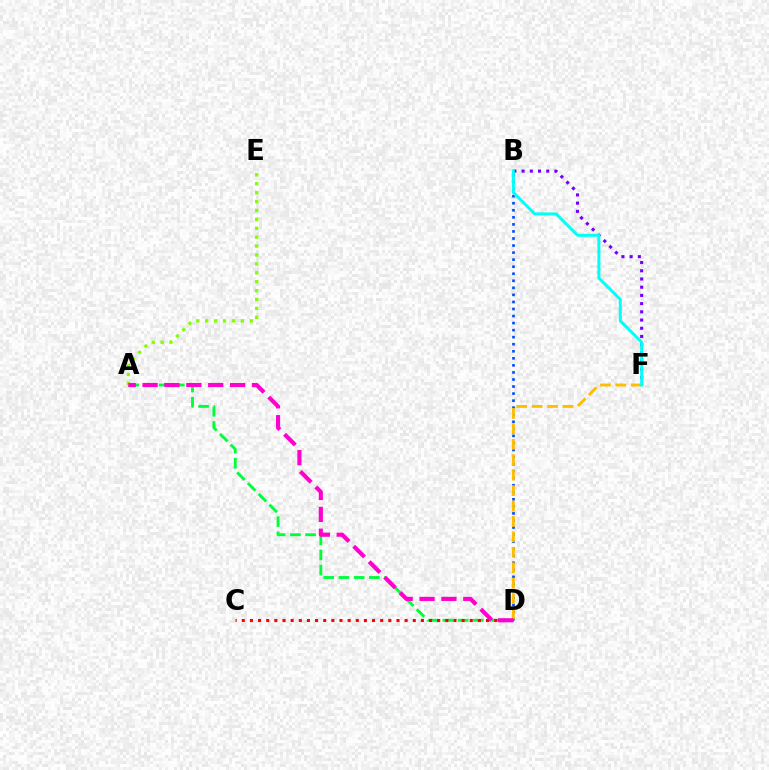{('B', 'F'): [{'color': '#7200ff', 'line_style': 'dotted', 'thickness': 2.23}, {'color': '#00fff6', 'line_style': 'solid', 'thickness': 2.16}], ('B', 'D'): [{'color': '#004bff', 'line_style': 'dotted', 'thickness': 1.92}], ('A', 'D'): [{'color': '#00ff39', 'line_style': 'dashed', 'thickness': 2.07}, {'color': '#ff00cf', 'line_style': 'dashed', 'thickness': 2.97}], ('A', 'E'): [{'color': '#84ff00', 'line_style': 'dotted', 'thickness': 2.42}], ('D', 'F'): [{'color': '#ffbd00', 'line_style': 'dashed', 'thickness': 2.1}], ('C', 'D'): [{'color': '#ff0000', 'line_style': 'dotted', 'thickness': 2.21}]}